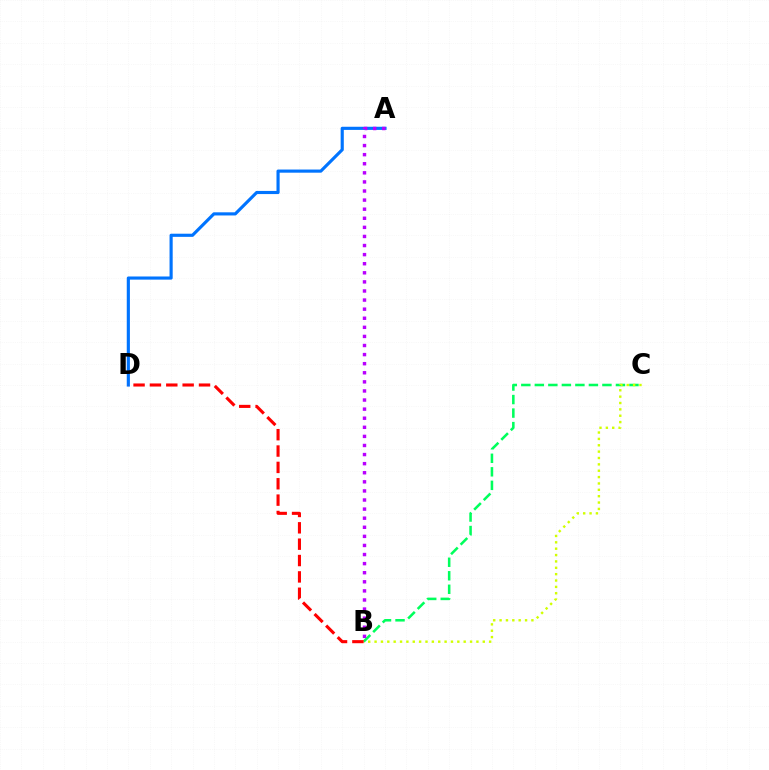{('B', 'C'): [{'color': '#00ff5c', 'line_style': 'dashed', 'thickness': 1.84}, {'color': '#d1ff00', 'line_style': 'dotted', 'thickness': 1.73}], ('A', 'D'): [{'color': '#0074ff', 'line_style': 'solid', 'thickness': 2.26}], ('A', 'B'): [{'color': '#b900ff', 'line_style': 'dotted', 'thickness': 2.47}], ('B', 'D'): [{'color': '#ff0000', 'line_style': 'dashed', 'thickness': 2.22}]}